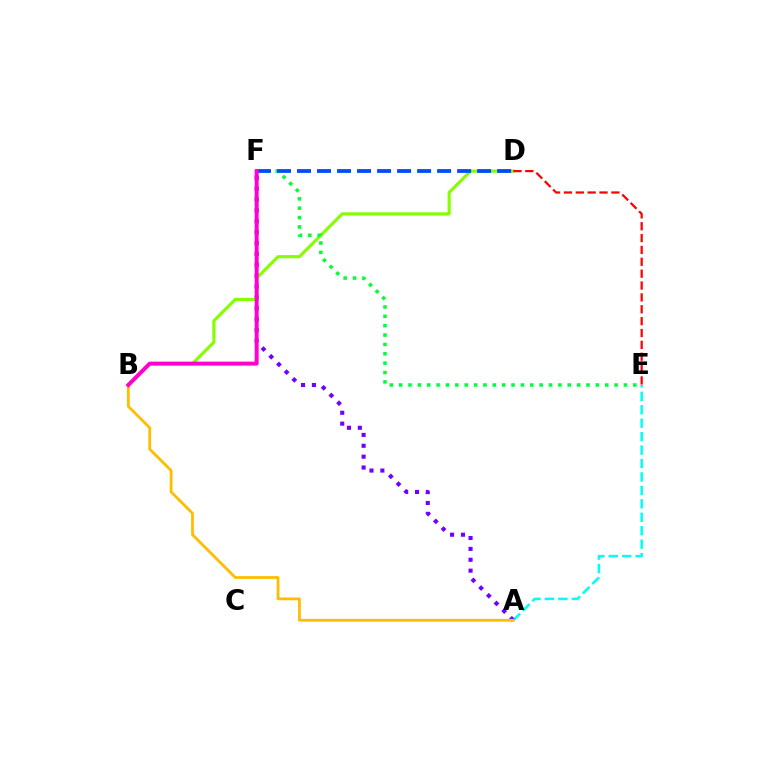{('A', 'E'): [{'color': '#00fff6', 'line_style': 'dashed', 'thickness': 1.83}], ('A', 'F'): [{'color': '#7200ff', 'line_style': 'dotted', 'thickness': 2.96}], ('B', 'D'): [{'color': '#84ff00', 'line_style': 'solid', 'thickness': 2.25}], ('A', 'B'): [{'color': '#ffbd00', 'line_style': 'solid', 'thickness': 2.02}], ('D', 'E'): [{'color': '#ff0000', 'line_style': 'dashed', 'thickness': 1.61}], ('E', 'F'): [{'color': '#00ff39', 'line_style': 'dotted', 'thickness': 2.55}], ('D', 'F'): [{'color': '#004bff', 'line_style': 'dashed', 'thickness': 2.72}], ('B', 'F'): [{'color': '#ff00cf', 'line_style': 'solid', 'thickness': 2.85}]}